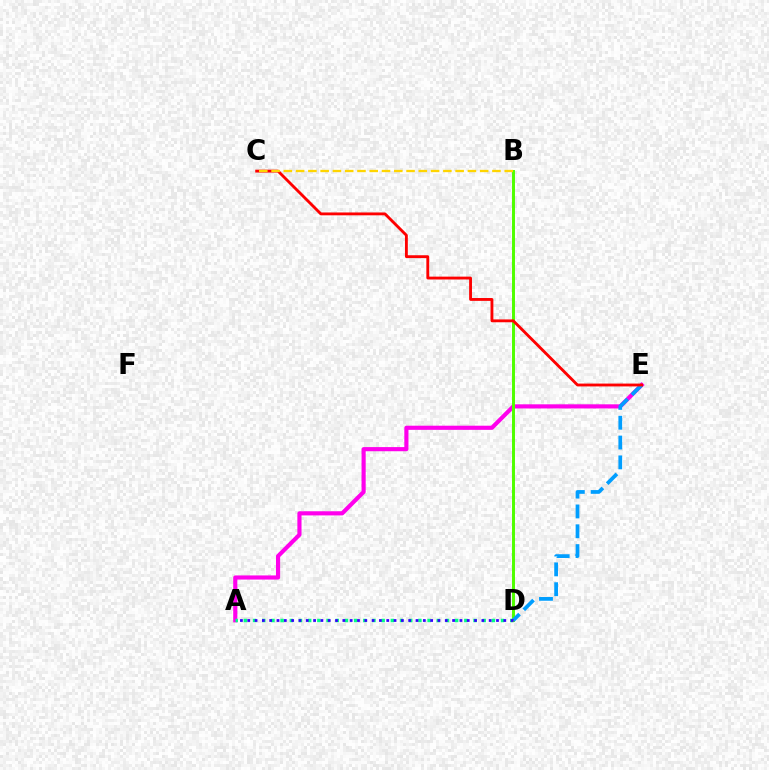{('A', 'E'): [{'color': '#ff00ed', 'line_style': 'solid', 'thickness': 2.98}], ('A', 'D'): [{'color': '#00ff86', 'line_style': 'dotted', 'thickness': 2.5}, {'color': '#3700ff', 'line_style': 'dotted', 'thickness': 1.99}], ('B', 'D'): [{'color': '#4fff00', 'line_style': 'solid', 'thickness': 2.13}], ('D', 'E'): [{'color': '#009eff', 'line_style': 'dashed', 'thickness': 2.69}], ('C', 'E'): [{'color': '#ff0000', 'line_style': 'solid', 'thickness': 2.05}], ('B', 'C'): [{'color': '#ffd500', 'line_style': 'dashed', 'thickness': 1.67}]}